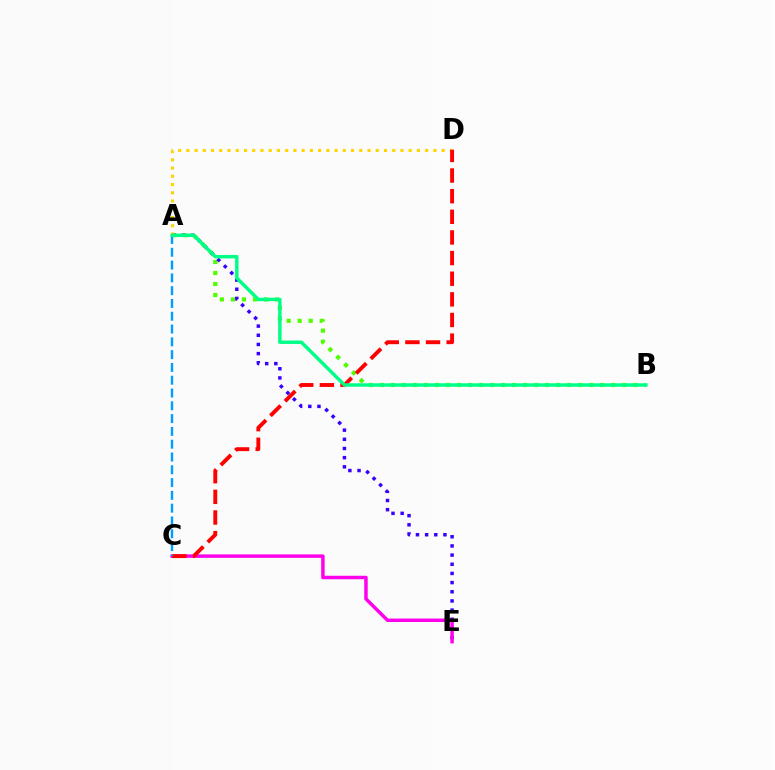{('A', 'B'): [{'color': '#4fff00', 'line_style': 'dotted', 'thickness': 2.99}, {'color': '#00ff86', 'line_style': 'solid', 'thickness': 2.48}], ('A', 'E'): [{'color': '#3700ff', 'line_style': 'dotted', 'thickness': 2.49}], ('C', 'E'): [{'color': '#ff00ed', 'line_style': 'solid', 'thickness': 2.5}], ('A', 'D'): [{'color': '#ffd500', 'line_style': 'dotted', 'thickness': 2.24}], ('C', 'D'): [{'color': '#ff0000', 'line_style': 'dashed', 'thickness': 2.8}], ('A', 'C'): [{'color': '#009eff', 'line_style': 'dashed', 'thickness': 1.74}]}